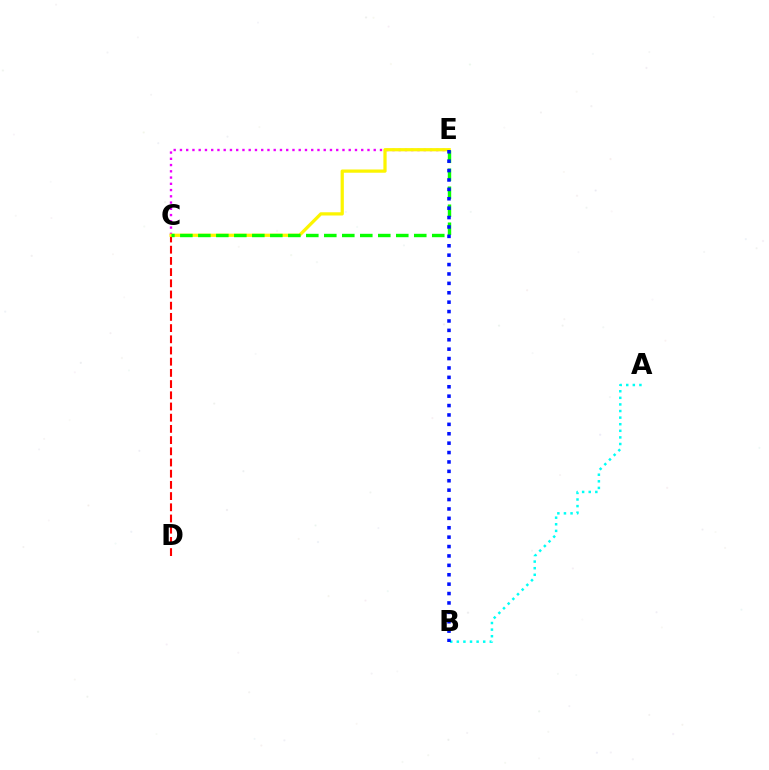{('A', 'B'): [{'color': '#00fff6', 'line_style': 'dotted', 'thickness': 1.79}], ('C', 'D'): [{'color': '#ff0000', 'line_style': 'dashed', 'thickness': 1.52}], ('C', 'E'): [{'color': '#ee00ff', 'line_style': 'dotted', 'thickness': 1.7}, {'color': '#fcf500', 'line_style': 'solid', 'thickness': 2.33}, {'color': '#08ff00', 'line_style': 'dashed', 'thickness': 2.44}], ('B', 'E'): [{'color': '#0010ff', 'line_style': 'dotted', 'thickness': 2.55}]}